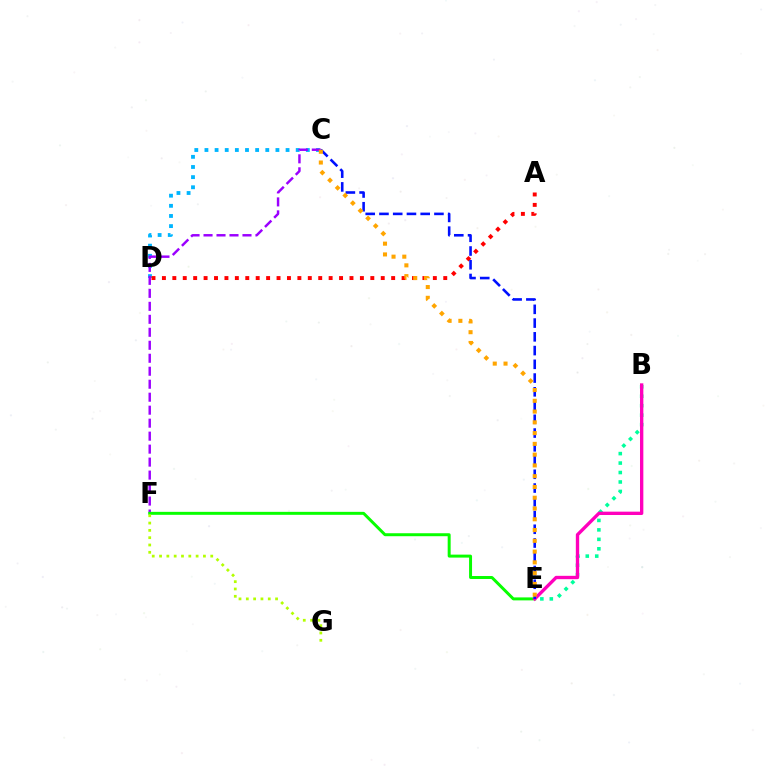{('C', 'D'): [{'color': '#00b5ff', 'line_style': 'dotted', 'thickness': 2.76}], ('B', 'E'): [{'color': '#00ff9d', 'line_style': 'dotted', 'thickness': 2.57}, {'color': '#ff00bd', 'line_style': 'solid', 'thickness': 2.41}], ('C', 'F'): [{'color': '#9b00ff', 'line_style': 'dashed', 'thickness': 1.76}], ('A', 'D'): [{'color': '#ff0000', 'line_style': 'dotted', 'thickness': 2.83}], ('E', 'F'): [{'color': '#08ff00', 'line_style': 'solid', 'thickness': 2.14}], ('C', 'E'): [{'color': '#0010ff', 'line_style': 'dashed', 'thickness': 1.87}, {'color': '#ffa500', 'line_style': 'dotted', 'thickness': 2.93}], ('F', 'G'): [{'color': '#b3ff00', 'line_style': 'dotted', 'thickness': 1.99}]}